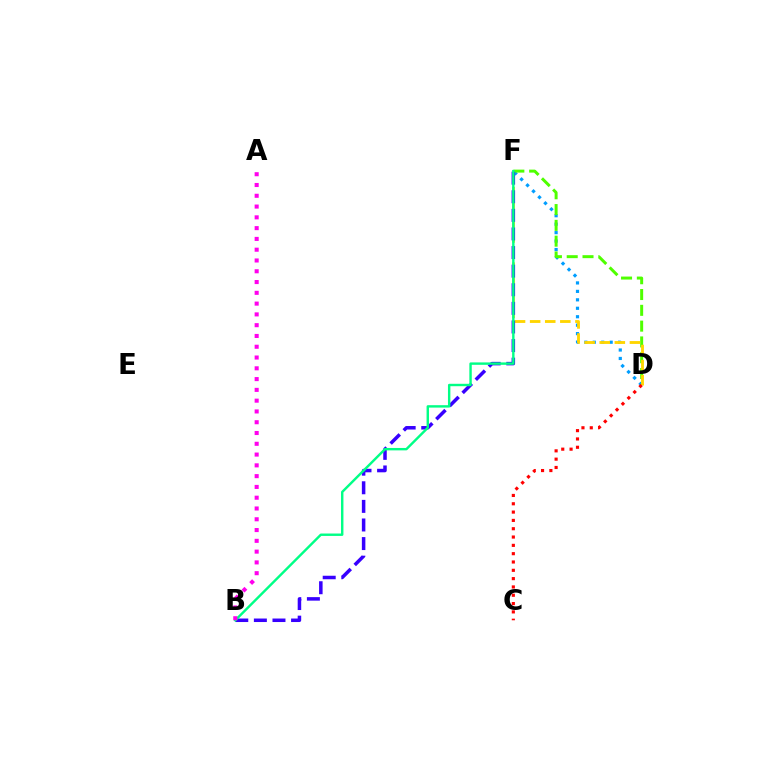{('D', 'F'): [{'color': '#009eff', 'line_style': 'dotted', 'thickness': 2.3}, {'color': '#4fff00', 'line_style': 'dashed', 'thickness': 2.15}, {'color': '#ffd500', 'line_style': 'dashed', 'thickness': 2.05}], ('B', 'F'): [{'color': '#3700ff', 'line_style': 'dashed', 'thickness': 2.53}, {'color': '#00ff86', 'line_style': 'solid', 'thickness': 1.74}], ('C', 'D'): [{'color': '#ff0000', 'line_style': 'dotted', 'thickness': 2.26}], ('A', 'B'): [{'color': '#ff00ed', 'line_style': 'dotted', 'thickness': 2.93}]}